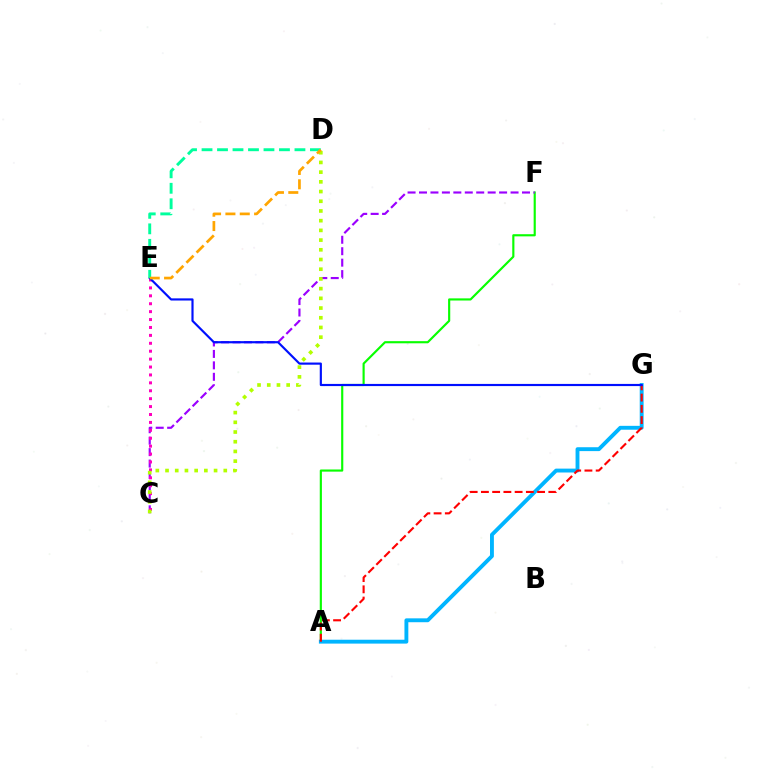{('A', 'F'): [{'color': '#08ff00', 'line_style': 'solid', 'thickness': 1.55}], ('C', 'F'): [{'color': '#9b00ff', 'line_style': 'dashed', 'thickness': 1.55}], ('C', 'E'): [{'color': '#ff00bd', 'line_style': 'dotted', 'thickness': 2.15}], ('A', 'G'): [{'color': '#00b5ff', 'line_style': 'solid', 'thickness': 2.79}, {'color': '#ff0000', 'line_style': 'dashed', 'thickness': 1.53}], ('C', 'D'): [{'color': '#b3ff00', 'line_style': 'dotted', 'thickness': 2.64}], ('E', 'G'): [{'color': '#0010ff', 'line_style': 'solid', 'thickness': 1.56}], ('D', 'E'): [{'color': '#00ff9d', 'line_style': 'dashed', 'thickness': 2.1}, {'color': '#ffa500', 'line_style': 'dashed', 'thickness': 1.95}]}